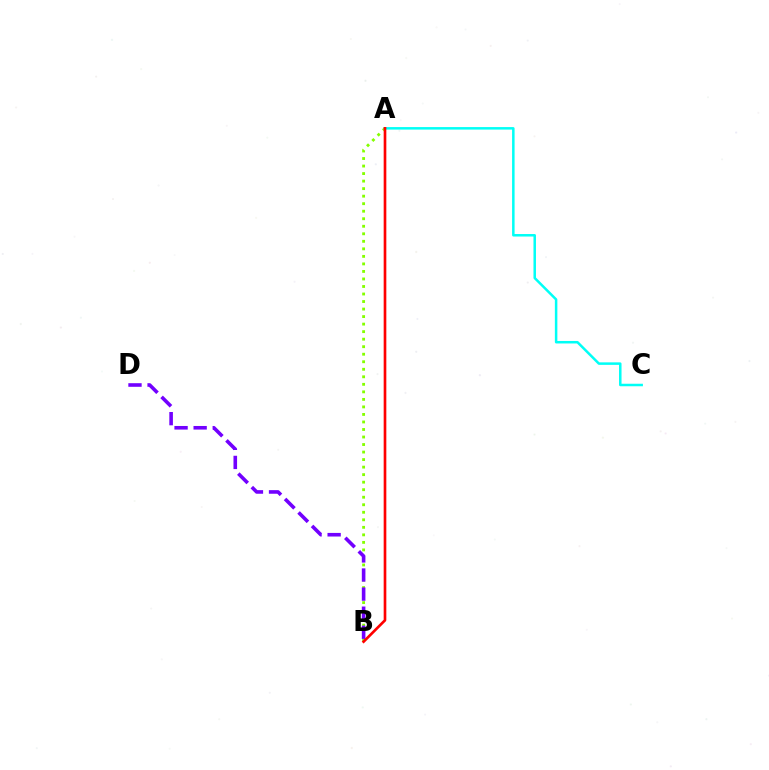{('A', 'B'): [{'color': '#84ff00', 'line_style': 'dotted', 'thickness': 2.04}, {'color': '#ff0000', 'line_style': 'solid', 'thickness': 1.91}], ('B', 'D'): [{'color': '#7200ff', 'line_style': 'dashed', 'thickness': 2.59}], ('A', 'C'): [{'color': '#00fff6', 'line_style': 'solid', 'thickness': 1.8}]}